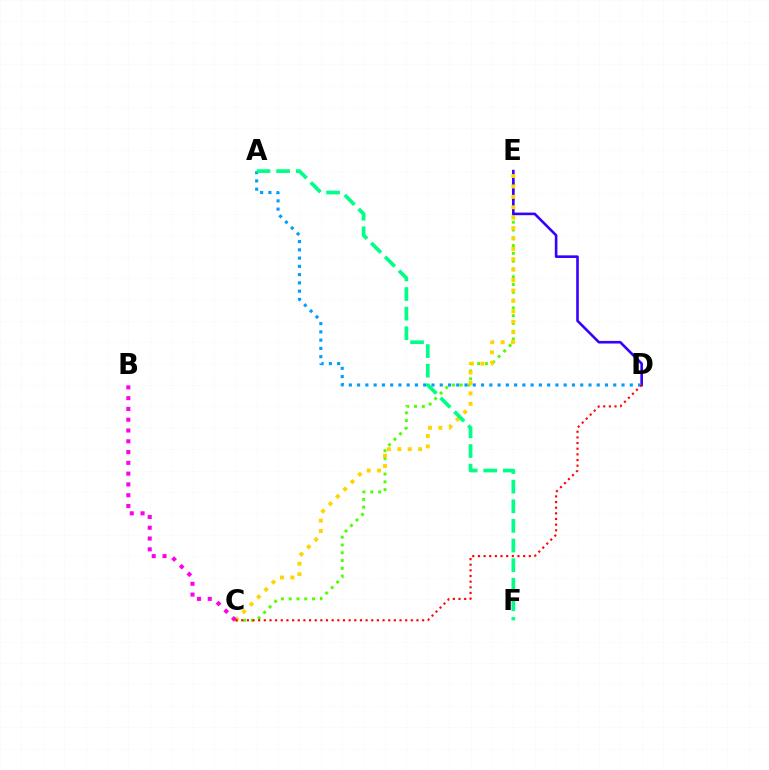{('C', 'E'): [{'color': '#4fff00', 'line_style': 'dotted', 'thickness': 2.12}, {'color': '#ffd500', 'line_style': 'dotted', 'thickness': 2.83}], ('D', 'E'): [{'color': '#3700ff', 'line_style': 'solid', 'thickness': 1.88}], ('A', 'D'): [{'color': '#009eff', 'line_style': 'dotted', 'thickness': 2.25}], ('B', 'C'): [{'color': '#ff00ed', 'line_style': 'dotted', 'thickness': 2.93}], ('A', 'F'): [{'color': '#00ff86', 'line_style': 'dashed', 'thickness': 2.66}], ('C', 'D'): [{'color': '#ff0000', 'line_style': 'dotted', 'thickness': 1.54}]}